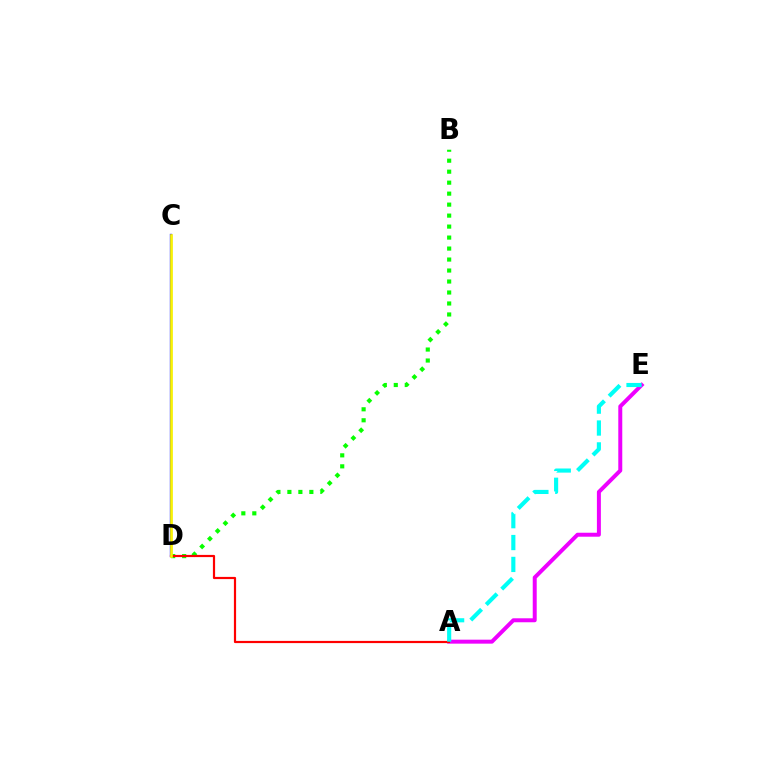{('A', 'E'): [{'color': '#ee00ff', 'line_style': 'solid', 'thickness': 2.86}, {'color': '#00fff6', 'line_style': 'dashed', 'thickness': 2.97}], ('B', 'D'): [{'color': '#08ff00', 'line_style': 'dotted', 'thickness': 2.98}], ('C', 'D'): [{'color': '#0010ff', 'line_style': 'solid', 'thickness': 1.67}, {'color': '#fcf500', 'line_style': 'solid', 'thickness': 1.92}], ('A', 'D'): [{'color': '#ff0000', 'line_style': 'solid', 'thickness': 1.58}]}